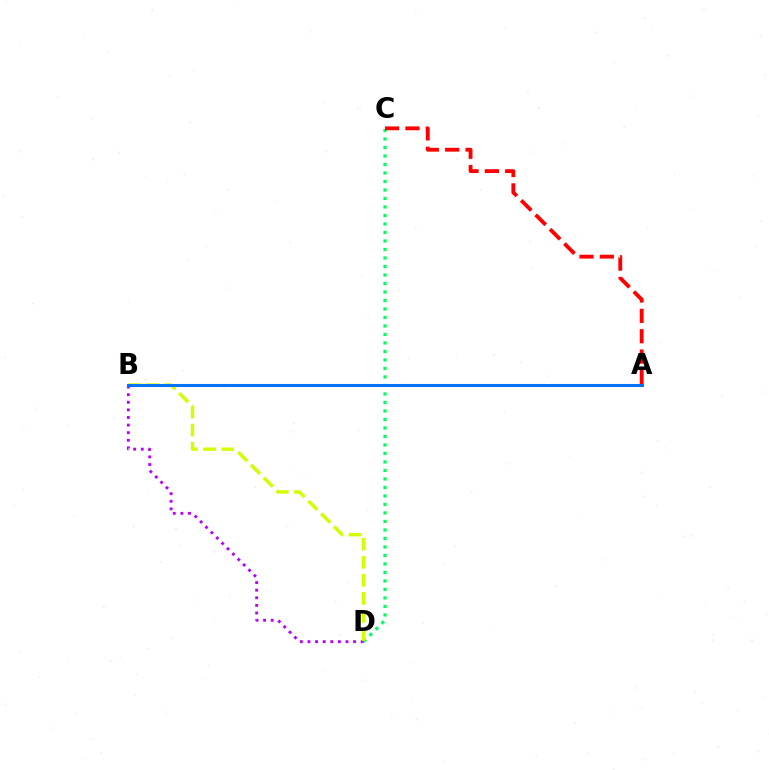{('C', 'D'): [{'color': '#00ff5c', 'line_style': 'dotted', 'thickness': 2.31}], ('B', 'D'): [{'color': '#b900ff', 'line_style': 'dotted', 'thickness': 2.07}, {'color': '#d1ff00', 'line_style': 'dashed', 'thickness': 2.46}], ('A', 'C'): [{'color': '#ff0000', 'line_style': 'dashed', 'thickness': 2.77}], ('A', 'B'): [{'color': '#0074ff', 'line_style': 'solid', 'thickness': 2.19}]}